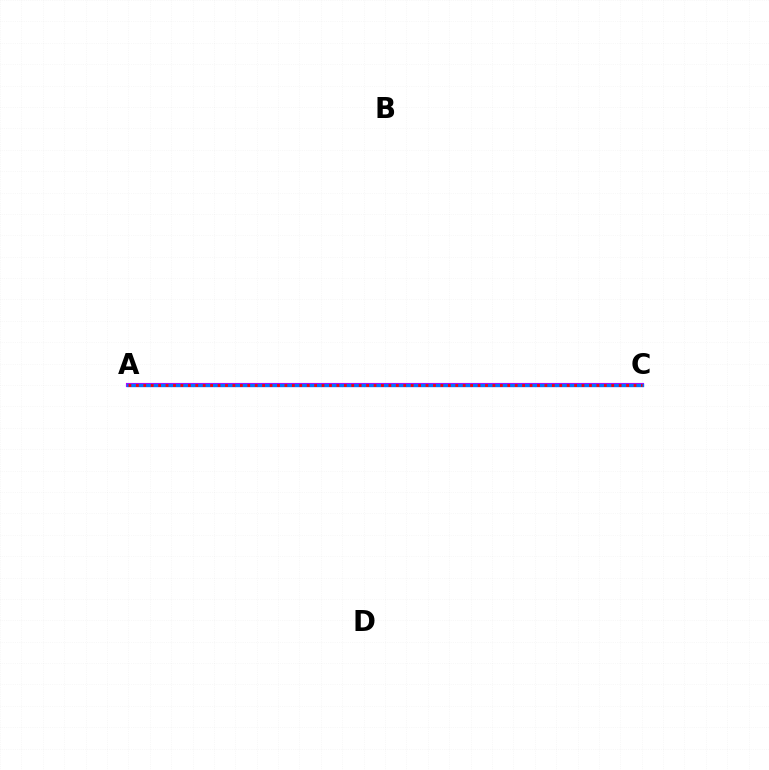{('A', 'C'): [{'color': '#d1ff00', 'line_style': 'dashed', 'thickness': 1.84}, {'color': '#b900ff', 'line_style': 'solid', 'thickness': 2.97}, {'color': '#00ff5c', 'line_style': 'dashed', 'thickness': 1.94}, {'color': '#0074ff', 'line_style': 'solid', 'thickness': 2.35}, {'color': '#ff0000', 'line_style': 'dotted', 'thickness': 2.02}]}